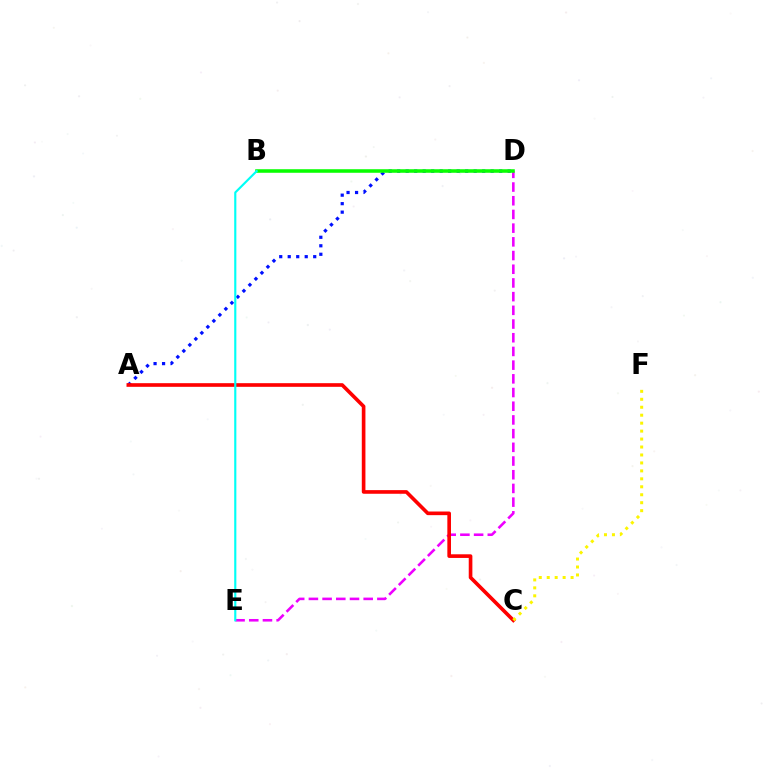{('D', 'E'): [{'color': '#ee00ff', 'line_style': 'dashed', 'thickness': 1.86}], ('A', 'D'): [{'color': '#0010ff', 'line_style': 'dotted', 'thickness': 2.31}], ('A', 'C'): [{'color': '#ff0000', 'line_style': 'solid', 'thickness': 2.62}], ('B', 'D'): [{'color': '#08ff00', 'line_style': 'solid', 'thickness': 2.55}], ('C', 'F'): [{'color': '#fcf500', 'line_style': 'dotted', 'thickness': 2.16}], ('B', 'E'): [{'color': '#00fff6', 'line_style': 'solid', 'thickness': 1.55}]}